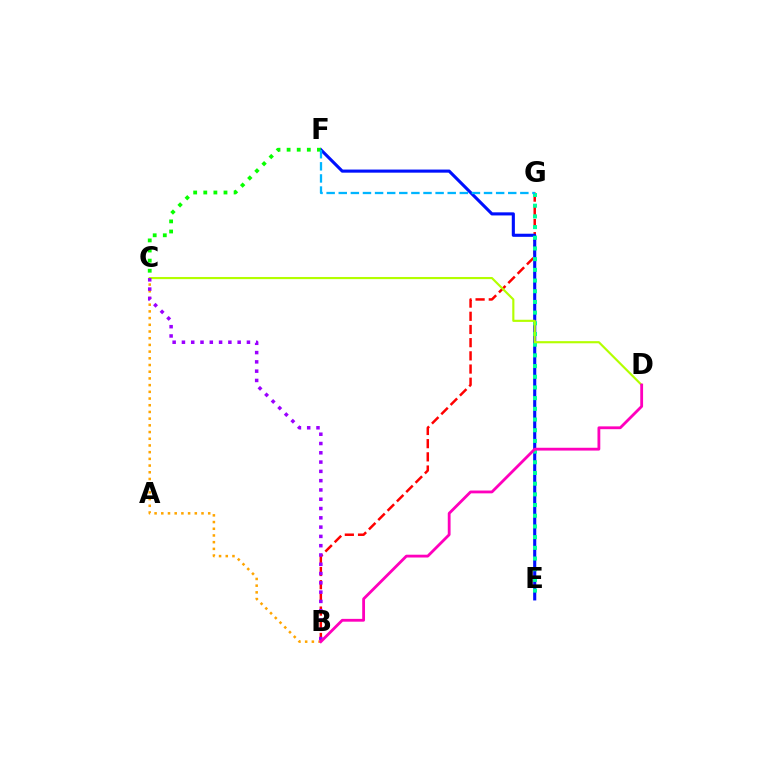{('B', 'G'): [{'color': '#ff0000', 'line_style': 'dashed', 'thickness': 1.79}], ('B', 'C'): [{'color': '#ffa500', 'line_style': 'dotted', 'thickness': 1.82}, {'color': '#9b00ff', 'line_style': 'dotted', 'thickness': 2.52}], ('E', 'F'): [{'color': '#0010ff', 'line_style': 'solid', 'thickness': 2.24}], ('E', 'G'): [{'color': '#00ff9d', 'line_style': 'dotted', 'thickness': 2.9}], ('C', 'F'): [{'color': '#08ff00', 'line_style': 'dotted', 'thickness': 2.75}], ('F', 'G'): [{'color': '#00b5ff', 'line_style': 'dashed', 'thickness': 1.64}], ('C', 'D'): [{'color': '#b3ff00', 'line_style': 'solid', 'thickness': 1.55}], ('B', 'D'): [{'color': '#ff00bd', 'line_style': 'solid', 'thickness': 2.02}]}